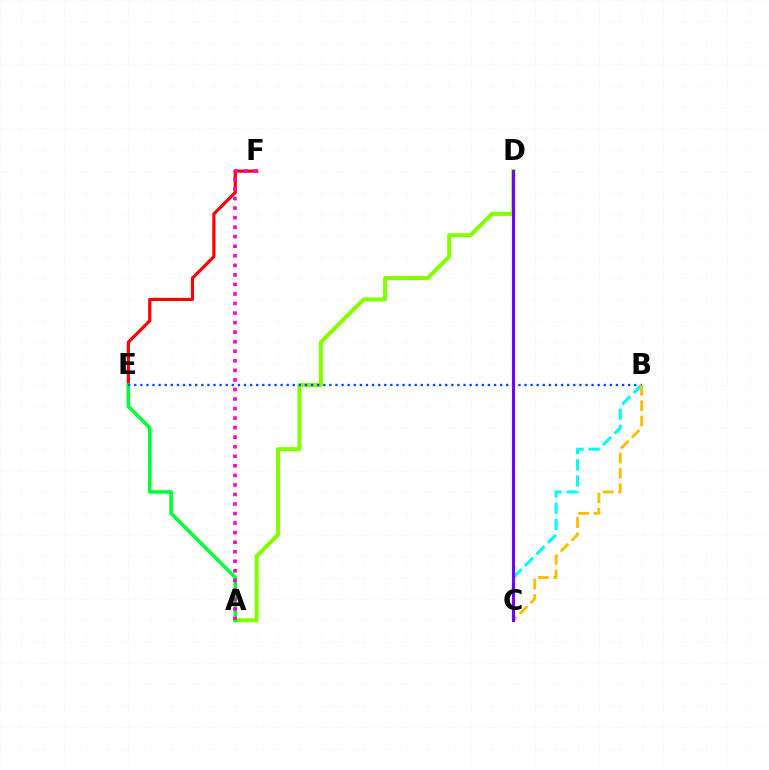{('A', 'D'): [{'color': '#84ff00', 'line_style': 'solid', 'thickness': 2.9}], ('E', 'F'): [{'color': '#ff0000', 'line_style': 'solid', 'thickness': 2.28}], ('A', 'E'): [{'color': '#00ff39', 'line_style': 'solid', 'thickness': 2.55}], ('B', 'E'): [{'color': '#004bff', 'line_style': 'dotted', 'thickness': 1.66}], ('B', 'C'): [{'color': '#00fff6', 'line_style': 'dashed', 'thickness': 2.2}, {'color': '#ffbd00', 'line_style': 'dashed', 'thickness': 2.08}], ('C', 'D'): [{'color': '#7200ff', 'line_style': 'solid', 'thickness': 2.24}], ('A', 'F'): [{'color': '#ff00cf', 'line_style': 'dotted', 'thickness': 2.59}]}